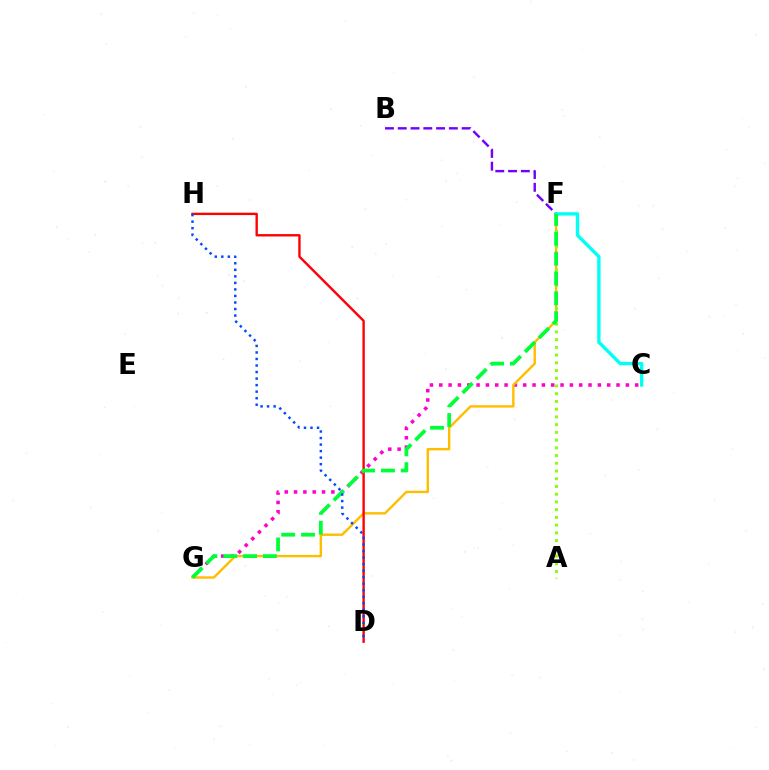{('C', 'G'): [{'color': '#ff00cf', 'line_style': 'dotted', 'thickness': 2.53}], ('F', 'G'): [{'color': '#ffbd00', 'line_style': 'solid', 'thickness': 1.72}, {'color': '#00ff39', 'line_style': 'dashed', 'thickness': 2.69}], ('D', 'H'): [{'color': '#ff0000', 'line_style': 'solid', 'thickness': 1.71}, {'color': '#004bff', 'line_style': 'dotted', 'thickness': 1.78}], ('B', 'F'): [{'color': '#7200ff', 'line_style': 'dashed', 'thickness': 1.74}], ('C', 'F'): [{'color': '#00fff6', 'line_style': 'solid', 'thickness': 2.43}], ('A', 'F'): [{'color': '#84ff00', 'line_style': 'dotted', 'thickness': 2.1}]}